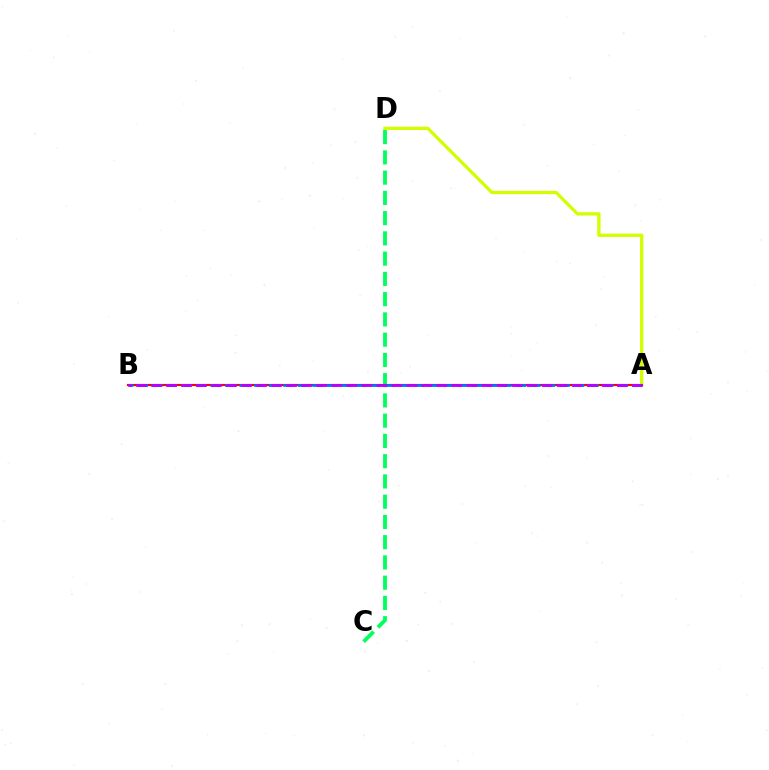{('A', 'D'): [{'color': '#d1ff00', 'line_style': 'solid', 'thickness': 2.37}], ('C', 'D'): [{'color': '#00ff5c', 'line_style': 'dashed', 'thickness': 2.75}], ('A', 'B'): [{'color': '#ff0000', 'line_style': 'solid', 'thickness': 1.54}, {'color': '#0074ff', 'line_style': 'dashed', 'thickness': 1.98}, {'color': '#b900ff', 'line_style': 'dashed', 'thickness': 2.04}]}